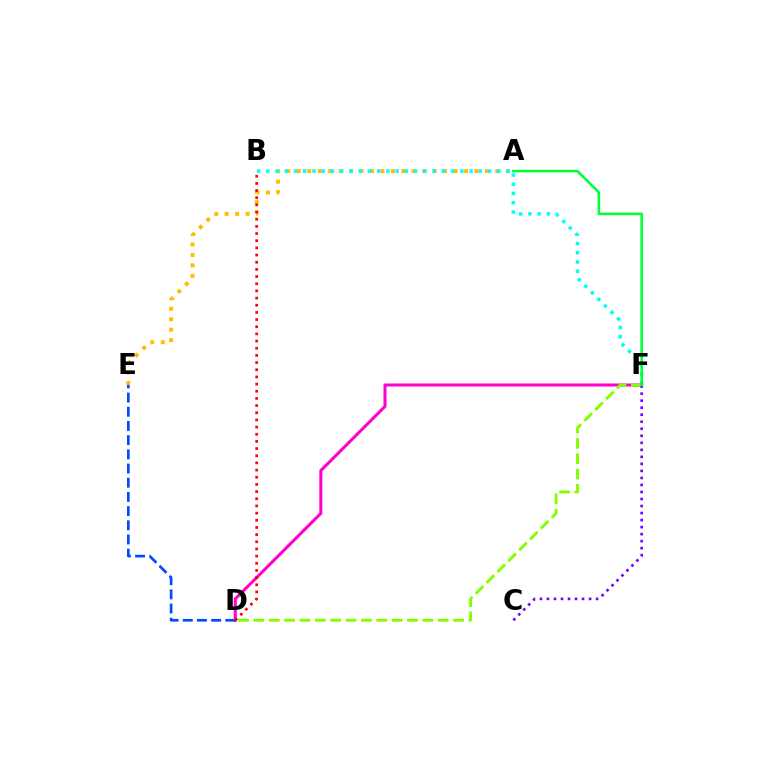{('A', 'E'): [{'color': '#ffbd00', 'line_style': 'dotted', 'thickness': 2.84}], ('B', 'F'): [{'color': '#00fff6', 'line_style': 'dotted', 'thickness': 2.51}], ('D', 'F'): [{'color': '#ff00cf', 'line_style': 'solid', 'thickness': 2.19}, {'color': '#84ff00', 'line_style': 'dashed', 'thickness': 2.09}], ('C', 'F'): [{'color': '#7200ff', 'line_style': 'dotted', 'thickness': 1.91}], ('D', 'E'): [{'color': '#004bff', 'line_style': 'dashed', 'thickness': 1.93}], ('A', 'F'): [{'color': '#00ff39', 'line_style': 'solid', 'thickness': 1.87}], ('B', 'D'): [{'color': '#ff0000', 'line_style': 'dotted', 'thickness': 1.95}]}